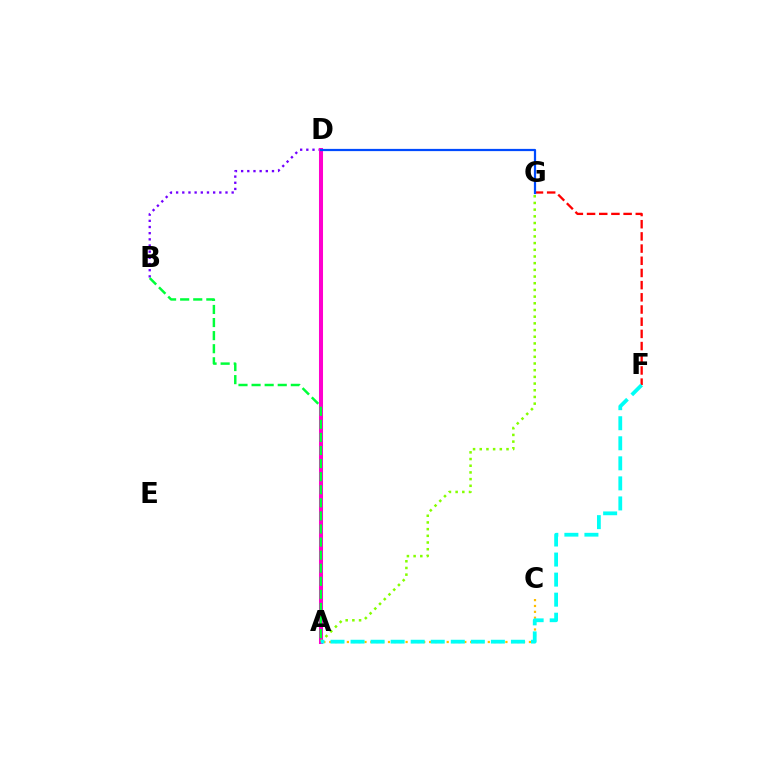{('B', 'D'): [{'color': '#7200ff', 'line_style': 'dotted', 'thickness': 1.68}], ('F', 'G'): [{'color': '#ff0000', 'line_style': 'dashed', 'thickness': 1.66}], ('A', 'C'): [{'color': '#ffbd00', 'line_style': 'dotted', 'thickness': 1.6}], ('A', 'D'): [{'color': '#ff00cf', 'line_style': 'solid', 'thickness': 2.9}], ('D', 'G'): [{'color': '#004bff', 'line_style': 'solid', 'thickness': 1.6}], ('A', 'G'): [{'color': '#84ff00', 'line_style': 'dotted', 'thickness': 1.82}], ('A', 'B'): [{'color': '#00ff39', 'line_style': 'dashed', 'thickness': 1.78}], ('A', 'F'): [{'color': '#00fff6', 'line_style': 'dashed', 'thickness': 2.72}]}